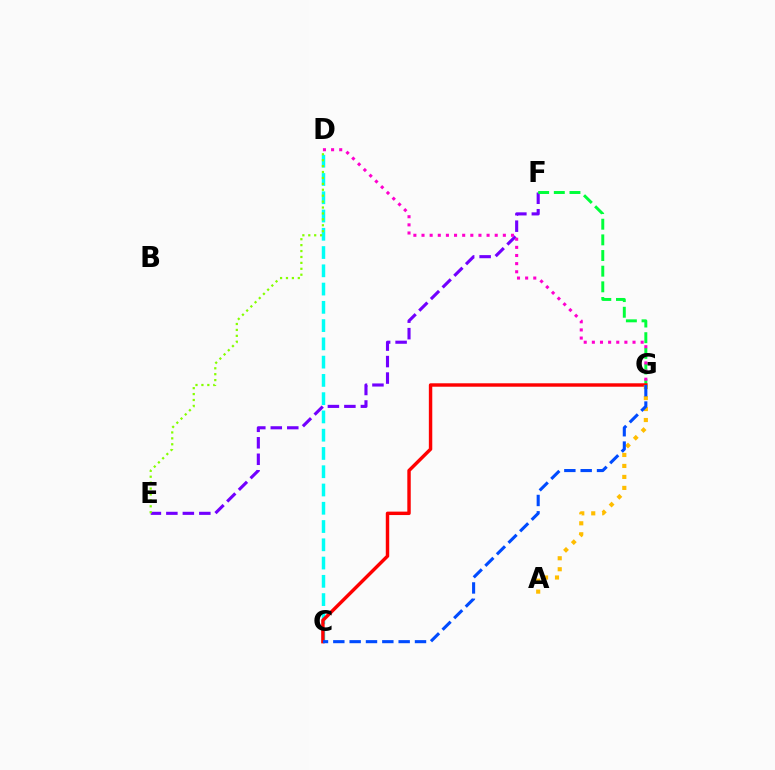{('C', 'D'): [{'color': '#00fff6', 'line_style': 'dashed', 'thickness': 2.48}], ('E', 'F'): [{'color': '#7200ff', 'line_style': 'dashed', 'thickness': 2.24}], ('F', 'G'): [{'color': '#00ff39', 'line_style': 'dashed', 'thickness': 2.13}], ('D', 'G'): [{'color': '#ff00cf', 'line_style': 'dotted', 'thickness': 2.21}], ('C', 'G'): [{'color': '#ff0000', 'line_style': 'solid', 'thickness': 2.47}, {'color': '#004bff', 'line_style': 'dashed', 'thickness': 2.22}], ('A', 'G'): [{'color': '#ffbd00', 'line_style': 'dotted', 'thickness': 2.98}], ('D', 'E'): [{'color': '#84ff00', 'line_style': 'dotted', 'thickness': 1.61}]}